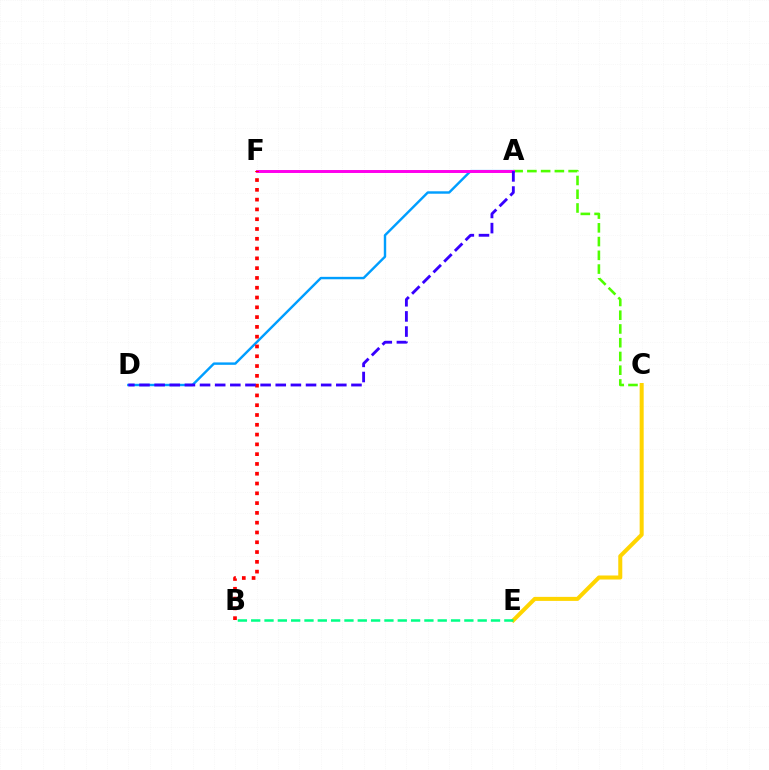{('A', 'D'): [{'color': '#009eff', 'line_style': 'solid', 'thickness': 1.74}, {'color': '#3700ff', 'line_style': 'dashed', 'thickness': 2.06}], ('A', 'C'): [{'color': '#4fff00', 'line_style': 'dashed', 'thickness': 1.87}], ('A', 'F'): [{'color': '#ff00ed', 'line_style': 'solid', 'thickness': 2.13}], ('B', 'F'): [{'color': '#ff0000', 'line_style': 'dotted', 'thickness': 2.66}], ('C', 'E'): [{'color': '#ffd500', 'line_style': 'solid', 'thickness': 2.9}], ('B', 'E'): [{'color': '#00ff86', 'line_style': 'dashed', 'thickness': 1.81}]}